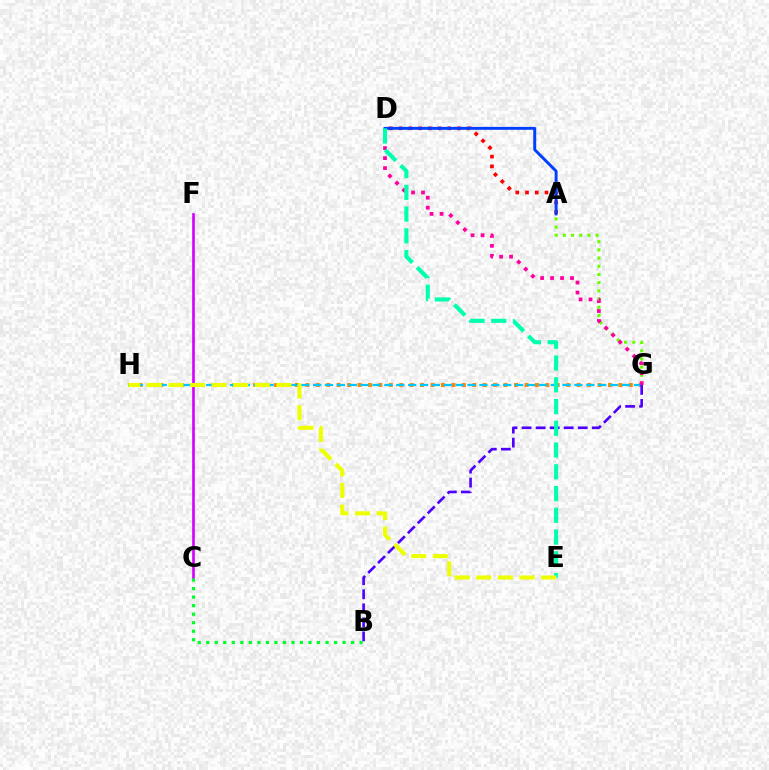{('G', 'H'): [{'color': '#ff8800', 'line_style': 'dotted', 'thickness': 2.83}, {'color': '#00c7ff', 'line_style': 'dashed', 'thickness': 1.61}], ('A', 'G'): [{'color': '#66ff00', 'line_style': 'dotted', 'thickness': 2.23}], ('C', 'F'): [{'color': '#d600ff', 'line_style': 'solid', 'thickness': 1.9}], ('A', 'D'): [{'color': '#ff0000', 'line_style': 'dotted', 'thickness': 2.64}, {'color': '#003fff', 'line_style': 'solid', 'thickness': 2.11}], ('D', 'G'): [{'color': '#ff00a0', 'line_style': 'dotted', 'thickness': 2.71}], ('B', 'G'): [{'color': '#4f00ff', 'line_style': 'dashed', 'thickness': 1.91}], ('B', 'C'): [{'color': '#00ff27', 'line_style': 'dotted', 'thickness': 2.31}], ('D', 'E'): [{'color': '#00ffaf', 'line_style': 'dashed', 'thickness': 2.96}], ('E', 'H'): [{'color': '#eeff00', 'line_style': 'dashed', 'thickness': 2.94}]}